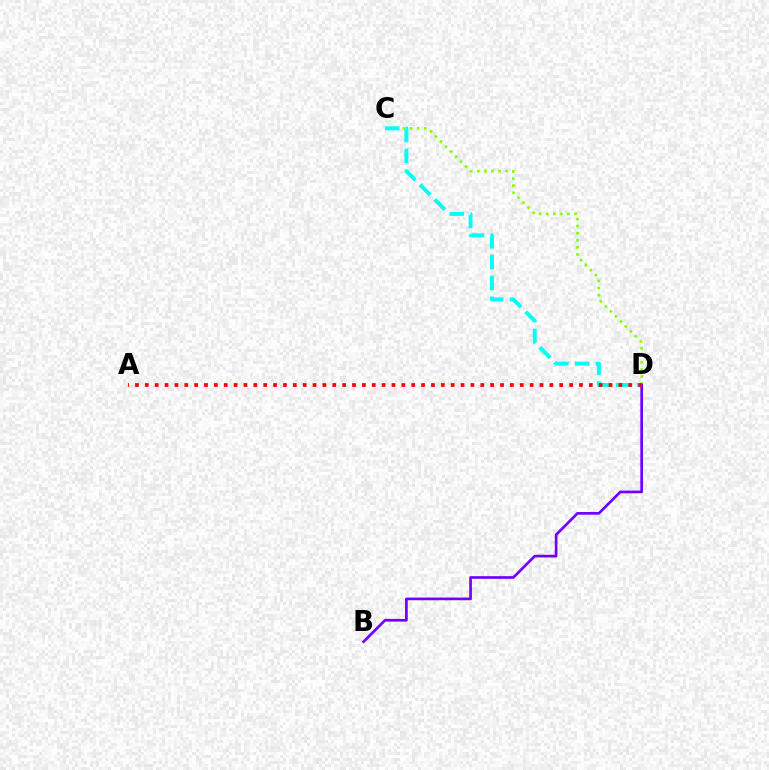{('C', 'D'): [{'color': '#84ff00', 'line_style': 'dotted', 'thickness': 1.92}, {'color': '#00fff6', 'line_style': 'dashed', 'thickness': 2.83}], ('B', 'D'): [{'color': '#7200ff', 'line_style': 'solid', 'thickness': 1.94}], ('A', 'D'): [{'color': '#ff0000', 'line_style': 'dotted', 'thickness': 2.68}]}